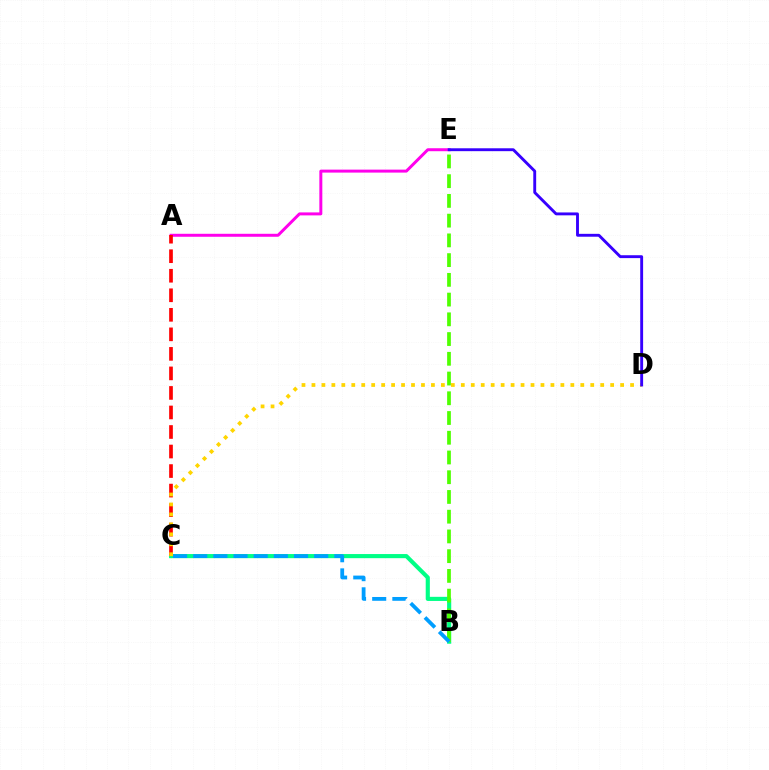{('A', 'E'): [{'color': '#ff00ed', 'line_style': 'solid', 'thickness': 2.14}], ('B', 'C'): [{'color': '#00ff86', 'line_style': 'solid', 'thickness': 2.97}, {'color': '#009eff', 'line_style': 'dashed', 'thickness': 2.74}], ('A', 'C'): [{'color': '#ff0000', 'line_style': 'dashed', 'thickness': 2.65}], ('B', 'E'): [{'color': '#4fff00', 'line_style': 'dashed', 'thickness': 2.68}], ('C', 'D'): [{'color': '#ffd500', 'line_style': 'dotted', 'thickness': 2.71}], ('D', 'E'): [{'color': '#3700ff', 'line_style': 'solid', 'thickness': 2.08}]}